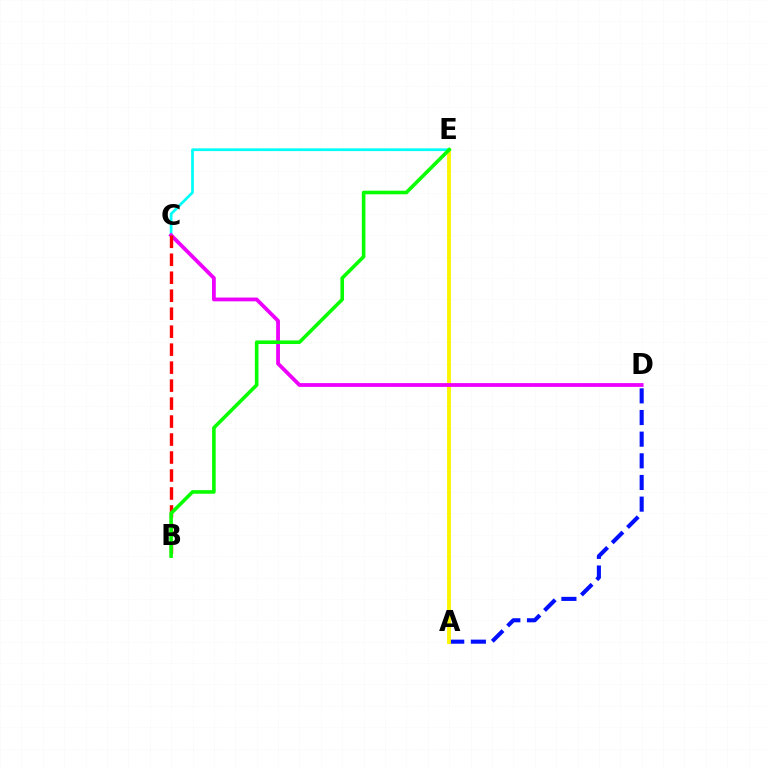{('A', 'D'): [{'color': '#0010ff', 'line_style': 'dashed', 'thickness': 2.94}], ('A', 'E'): [{'color': '#fcf500', 'line_style': 'solid', 'thickness': 2.77}], ('C', 'E'): [{'color': '#00fff6', 'line_style': 'solid', 'thickness': 1.96}], ('C', 'D'): [{'color': '#ee00ff', 'line_style': 'solid', 'thickness': 2.73}], ('B', 'C'): [{'color': '#ff0000', 'line_style': 'dashed', 'thickness': 2.44}], ('B', 'E'): [{'color': '#08ff00', 'line_style': 'solid', 'thickness': 2.59}]}